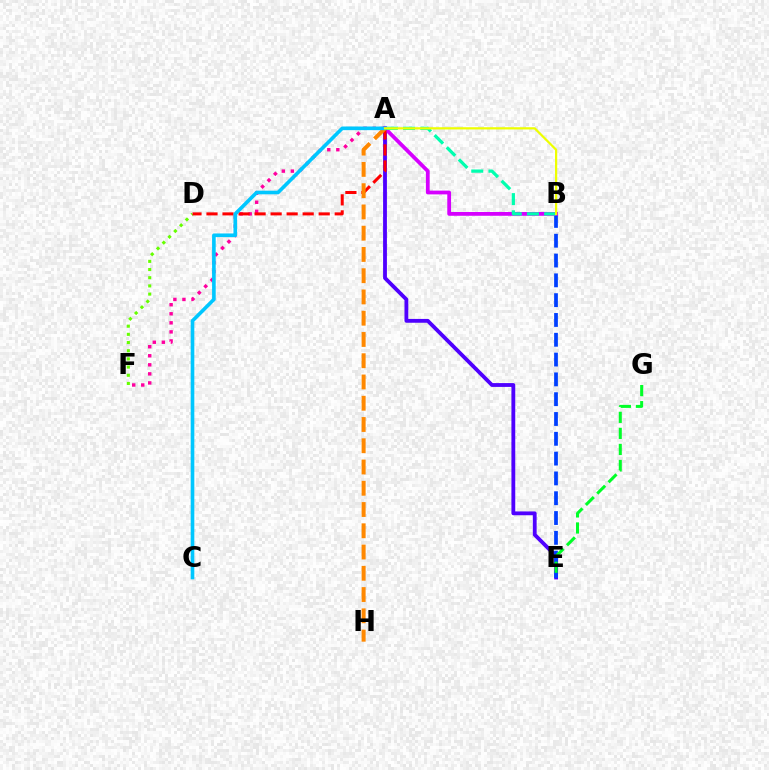{('A', 'E'): [{'color': '#4f00ff', 'line_style': 'solid', 'thickness': 2.75}], ('B', 'E'): [{'color': '#003fff', 'line_style': 'dashed', 'thickness': 2.69}], ('A', 'F'): [{'color': '#ff00a0', 'line_style': 'dotted', 'thickness': 2.46}], ('A', 'B'): [{'color': '#d600ff', 'line_style': 'solid', 'thickness': 2.72}, {'color': '#00ffaf', 'line_style': 'dashed', 'thickness': 2.33}, {'color': '#eeff00', 'line_style': 'solid', 'thickness': 1.6}], ('D', 'F'): [{'color': '#66ff00', 'line_style': 'dotted', 'thickness': 2.22}], ('A', 'D'): [{'color': '#ff0000', 'line_style': 'dashed', 'thickness': 2.18}], ('A', 'H'): [{'color': '#ff8800', 'line_style': 'dashed', 'thickness': 2.89}], ('A', 'C'): [{'color': '#00c7ff', 'line_style': 'solid', 'thickness': 2.61}], ('E', 'G'): [{'color': '#00ff27', 'line_style': 'dashed', 'thickness': 2.18}]}